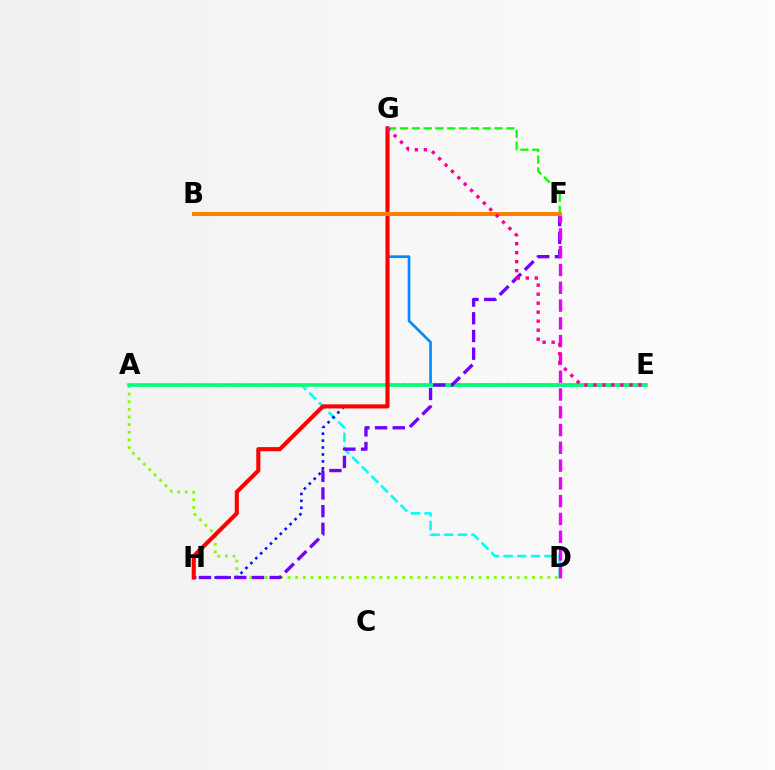{('A', 'D'): [{'color': '#84ff00', 'line_style': 'dotted', 'thickness': 2.08}, {'color': '#00fff6', 'line_style': 'dashed', 'thickness': 1.85}], ('E', 'G'): [{'color': '#008cff', 'line_style': 'solid', 'thickness': 1.92}, {'color': '#ff0094', 'line_style': 'dotted', 'thickness': 2.45}], ('E', 'H'): [{'color': '#0010ff', 'line_style': 'dotted', 'thickness': 1.88}], ('A', 'E'): [{'color': '#00ff74', 'line_style': 'solid', 'thickness': 2.58}], ('F', 'H'): [{'color': '#7200ff', 'line_style': 'dashed', 'thickness': 2.4}], ('G', 'H'): [{'color': '#ff0000', 'line_style': 'solid', 'thickness': 2.96}], ('D', 'F'): [{'color': '#ee00ff', 'line_style': 'dashed', 'thickness': 2.42}], ('B', 'F'): [{'color': '#fcf500', 'line_style': 'solid', 'thickness': 2.91}, {'color': '#ff7c00', 'line_style': 'solid', 'thickness': 2.78}], ('F', 'G'): [{'color': '#08ff00', 'line_style': 'dashed', 'thickness': 1.61}]}